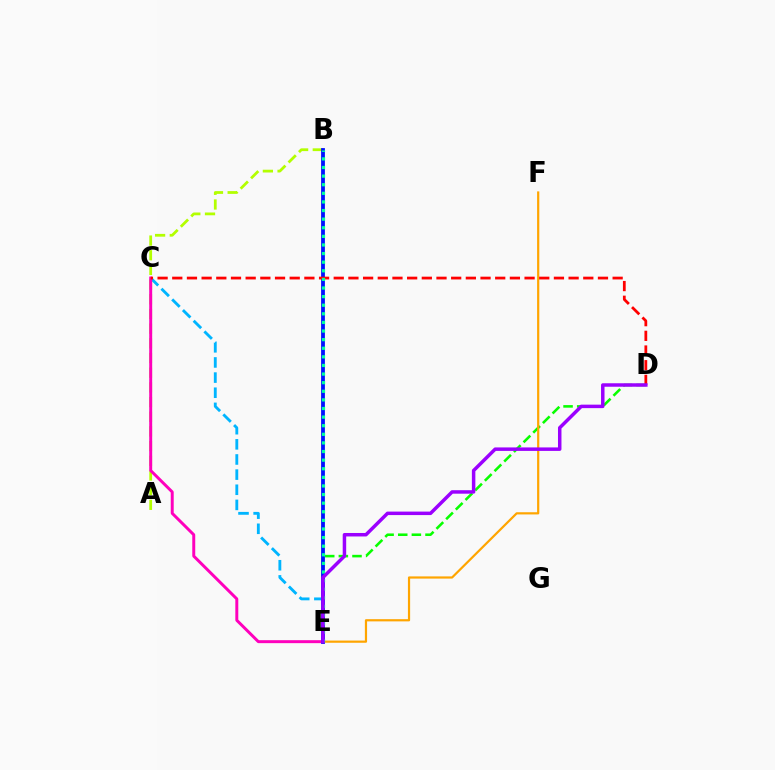{('D', 'E'): [{'color': '#08ff00', 'line_style': 'dashed', 'thickness': 1.85}, {'color': '#9b00ff', 'line_style': 'solid', 'thickness': 2.51}], ('E', 'F'): [{'color': '#ffa500', 'line_style': 'solid', 'thickness': 1.58}], ('A', 'B'): [{'color': '#b3ff00', 'line_style': 'dashed', 'thickness': 1.99}], ('C', 'E'): [{'color': '#00b5ff', 'line_style': 'dashed', 'thickness': 2.06}, {'color': '#ff00bd', 'line_style': 'solid', 'thickness': 2.13}], ('B', 'E'): [{'color': '#0010ff', 'line_style': 'solid', 'thickness': 2.73}, {'color': '#00ff9d', 'line_style': 'dotted', 'thickness': 2.34}], ('C', 'D'): [{'color': '#ff0000', 'line_style': 'dashed', 'thickness': 1.99}]}